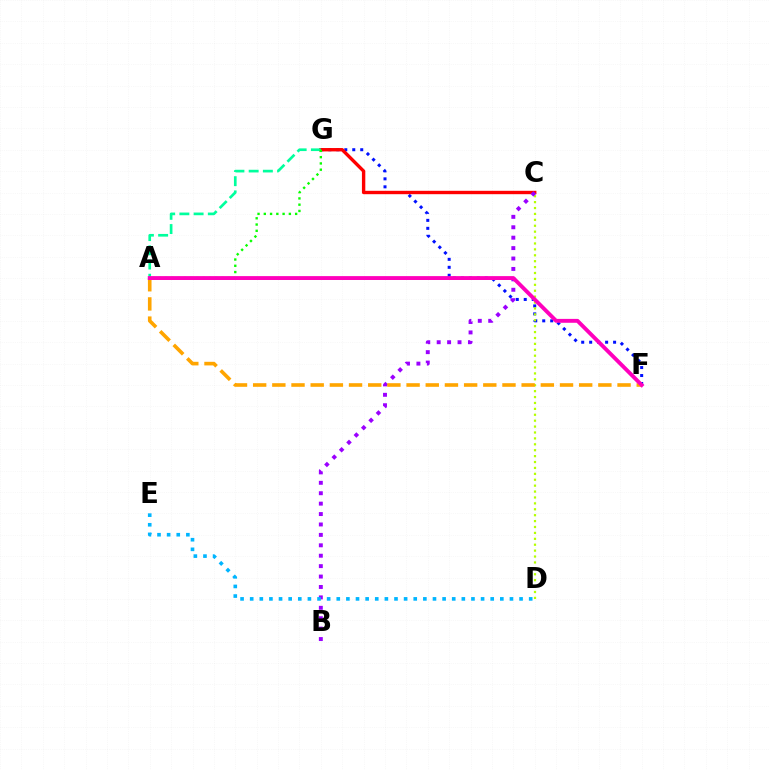{('F', 'G'): [{'color': '#0010ff', 'line_style': 'dotted', 'thickness': 2.17}], ('C', 'G'): [{'color': '#ff0000', 'line_style': 'solid', 'thickness': 2.43}], ('C', 'D'): [{'color': '#b3ff00', 'line_style': 'dotted', 'thickness': 1.6}], ('B', 'C'): [{'color': '#9b00ff', 'line_style': 'dotted', 'thickness': 2.83}], ('A', 'F'): [{'color': '#ffa500', 'line_style': 'dashed', 'thickness': 2.61}, {'color': '#ff00bd', 'line_style': 'solid', 'thickness': 2.8}], ('A', 'G'): [{'color': '#00ff9d', 'line_style': 'dashed', 'thickness': 1.93}, {'color': '#08ff00', 'line_style': 'dotted', 'thickness': 1.7}], ('D', 'E'): [{'color': '#00b5ff', 'line_style': 'dotted', 'thickness': 2.61}]}